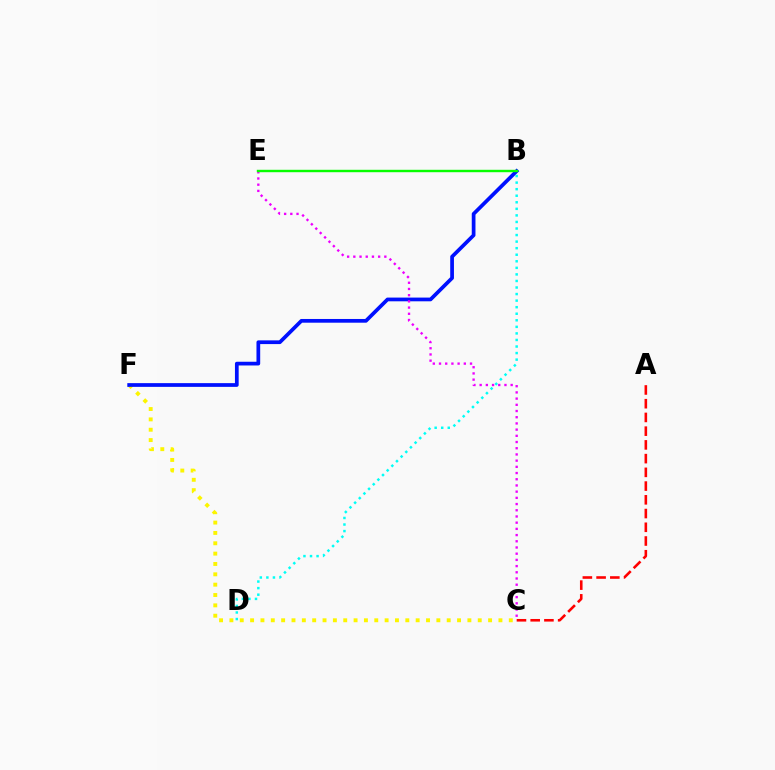{('C', 'F'): [{'color': '#fcf500', 'line_style': 'dotted', 'thickness': 2.81}], ('B', 'F'): [{'color': '#0010ff', 'line_style': 'solid', 'thickness': 2.68}], ('C', 'E'): [{'color': '#ee00ff', 'line_style': 'dotted', 'thickness': 1.69}], ('B', 'D'): [{'color': '#00fff6', 'line_style': 'dotted', 'thickness': 1.78}], ('B', 'E'): [{'color': '#08ff00', 'line_style': 'solid', 'thickness': 1.74}], ('A', 'C'): [{'color': '#ff0000', 'line_style': 'dashed', 'thickness': 1.87}]}